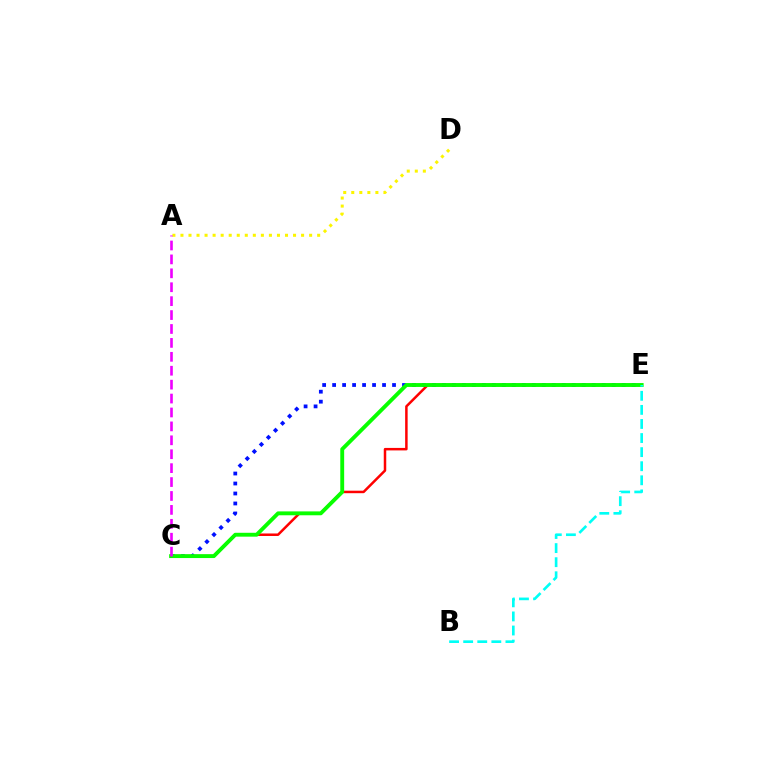{('A', 'D'): [{'color': '#fcf500', 'line_style': 'dotted', 'thickness': 2.19}], ('C', 'E'): [{'color': '#ff0000', 'line_style': 'solid', 'thickness': 1.8}, {'color': '#0010ff', 'line_style': 'dotted', 'thickness': 2.71}, {'color': '#08ff00', 'line_style': 'solid', 'thickness': 2.79}], ('B', 'E'): [{'color': '#00fff6', 'line_style': 'dashed', 'thickness': 1.91}], ('A', 'C'): [{'color': '#ee00ff', 'line_style': 'dashed', 'thickness': 1.89}]}